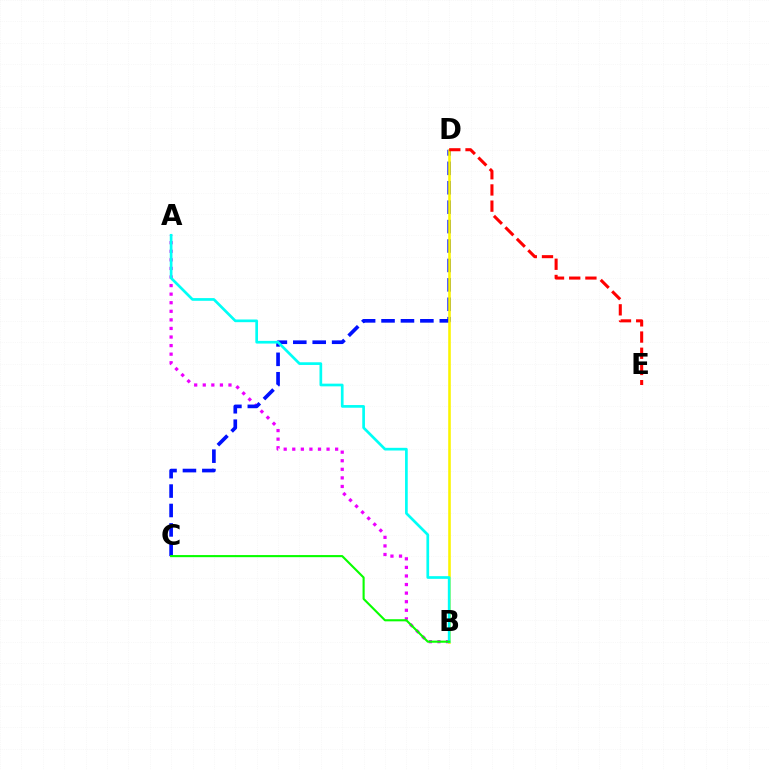{('A', 'B'): [{'color': '#ee00ff', 'line_style': 'dotted', 'thickness': 2.33}, {'color': '#00fff6', 'line_style': 'solid', 'thickness': 1.94}], ('C', 'D'): [{'color': '#0010ff', 'line_style': 'dashed', 'thickness': 2.64}], ('B', 'D'): [{'color': '#fcf500', 'line_style': 'solid', 'thickness': 1.86}], ('B', 'C'): [{'color': '#08ff00', 'line_style': 'solid', 'thickness': 1.52}], ('D', 'E'): [{'color': '#ff0000', 'line_style': 'dashed', 'thickness': 2.2}]}